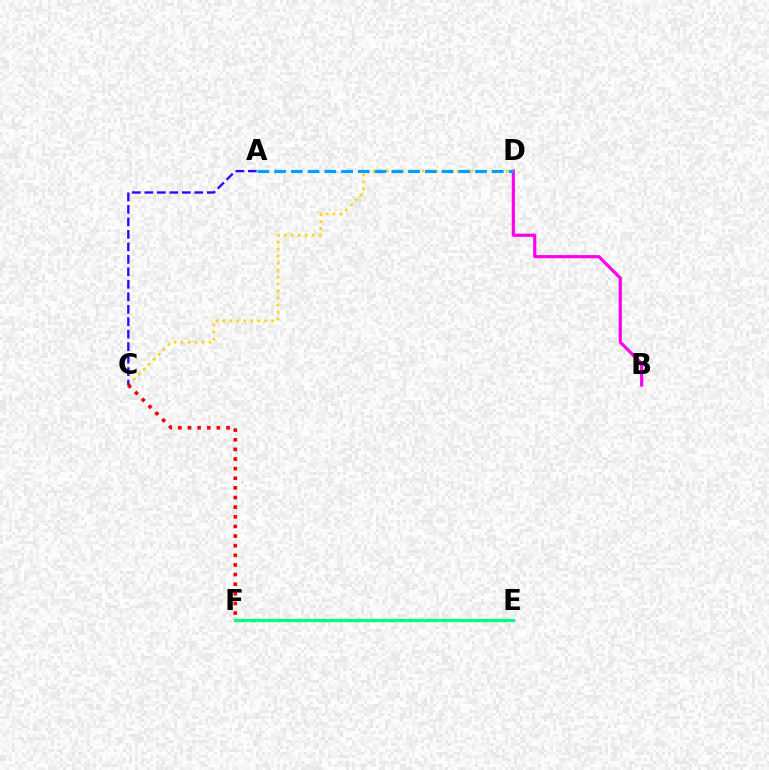{('E', 'F'): [{'color': '#4fff00', 'line_style': 'dotted', 'thickness': 2.35}, {'color': '#00ff86', 'line_style': 'solid', 'thickness': 2.37}], ('B', 'D'): [{'color': '#ff00ed', 'line_style': 'solid', 'thickness': 2.29}], ('C', 'D'): [{'color': '#ffd500', 'line_style': 'dotted', 'thickness': 1.9}], ('C', 'F'): [{'color': '#ff0000', 'line_style': 'dotted', 'thickness': 2.62}], ('A', 'C'): [{'color': '#3700ff', 'line_style': 'dashed', 'thickness': 1.7}], ('A', 'D'): [{'color': '#009eff', 'line_style': 'dashed', 'thickness': 2.27}]}